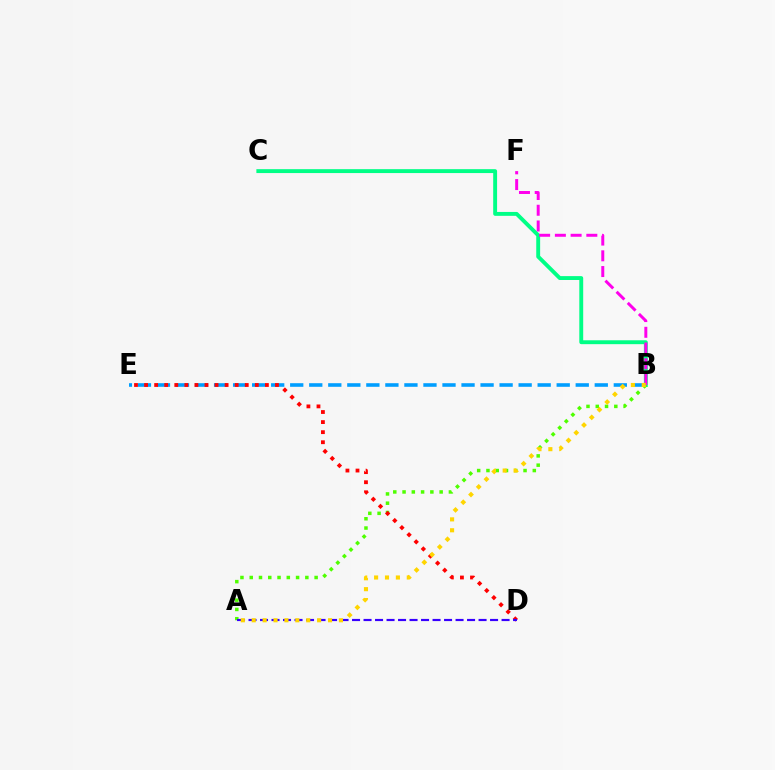{('B', 'C'): [{'color': '#00ff86', 'line_style': 'solid', 'thickness': 2.8}], ('B', 'F'): [{'color': '#ff00ed', 'line_style': 'dashed', 'thickness': 2.14}], ('A', 'B'): [{'color': '#4fff00', 'line_style': 'dotted', 'thickness': 2.52}, {'color': '#ffd500', 'line_style': 'dotted', 'thickness': 2.96}], ('B', 'E'): [{'color': '#009eff', 'line_style': 'dashed', 'thickness': 2.59}], ('D', 'E'): [{'color': '#ff0000', 'line_style': 'dotted', 'thickness': 2.74}], ('A', 'D'): [{'color': '#3700ff', 'line_style': 'dashed', 'thickness': 1.56}]}